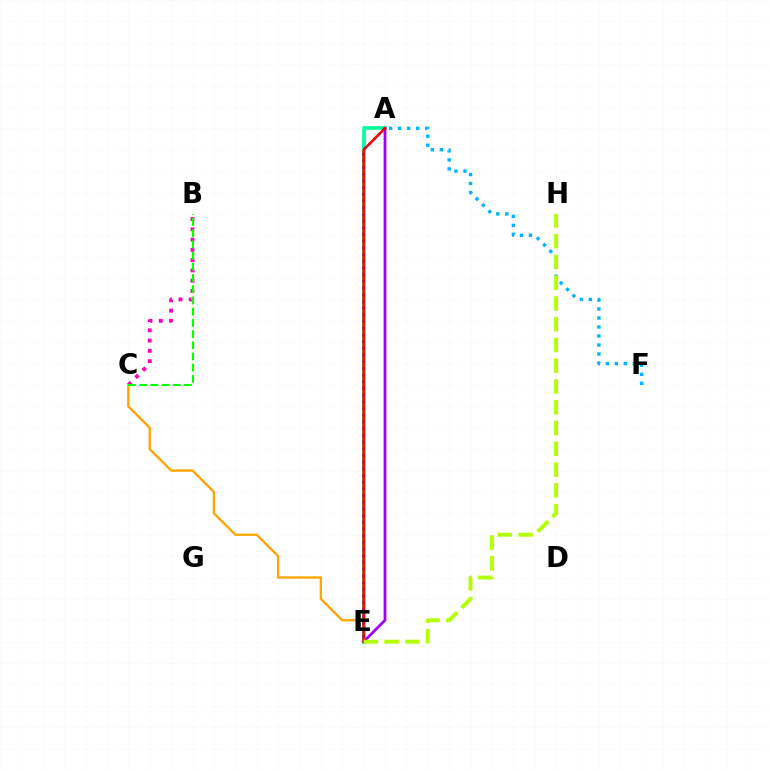{('C', 'E'): [{'color': '#ffa500', 'line_style': 'solid', 'thickness': 1.68}], ('A', 'E'): [{'color': '#00ff9d', 'line_style': 'solid', 'thickness': 2.67}, {'color': '#9b00ff', 'line_style': 'solid', 'thickness': 1.99}, {'color': '#0010ff', 'line_style': 'dotted', 'thickness': 1.82}, {'color': '#ff0000', 'line_style': 'solid', 'thickness': 1.81}], ('B', 'C'): [{'color': '#ff00bd', 'line_style': 'dotted', 'thickness': 2.79}, {'color': '#08ff00', 'line_style': 'dashed', 'thickness': 1.52}], ('A', 'F'): [{'color': '#00b5ff', 'line_style': 'dotted', 'thickness': 2.45}], ('E', 'H'): [{'color': '#b3ff00', 'line_style': 'dashed', 'thickness': 2.82}]}